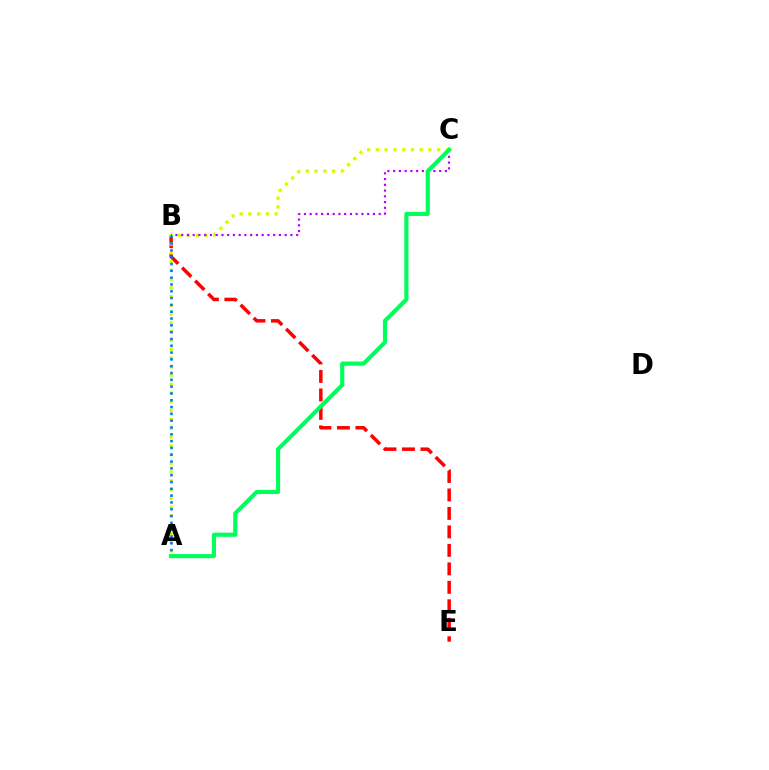{('B', 'E'): [{'color': '#ff0000', 'line_style': 'dashed', 'thickness': 2.51}], ('A', 'C'): [{'color': '#d1ff00', 'line_style': 'dotted', 'thickness': 2.38}, {'color': '#00ff5c', 'line_style': 'solid', 'thickness': 2.98}], ('B', 'C'): [{'color': '#b900ff', 'line_style': 'dotted', 'thickness': 1.56}], ('A', 'B'): [{'color': '#0074ff', 'line_style': 'dotted', 'thickness': 1.85}]}